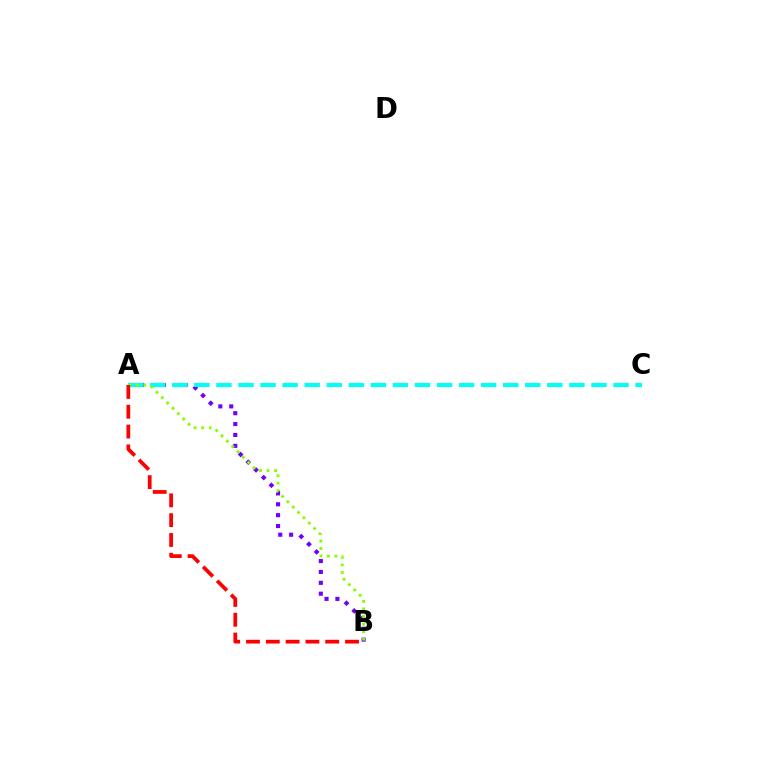{('A', 'B'): [{'color': '#7200ff', 'line_style': 'dotted', 'thickness': 2.96}, {'color': '#84ff00', 'line_style': 'dotted', 'thickness': 2.05}, {'color': '#ff0000', 'line_style': 'dashed', 'thickness': 2.69}], ('A', 'C'): [{'color': '#00fff6', 'line_style': 'dashed', 'thickness': 3.0}]}